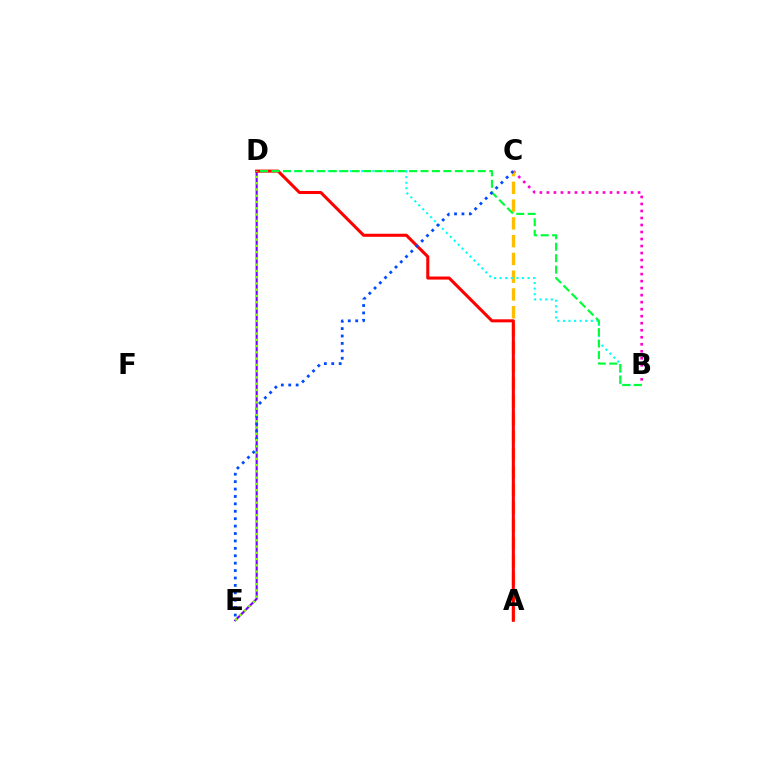{('B', 'C'): [{'color': '#ff00cf', 'line_style': 'dotted', 'thickness': 1.91}], ('A', 'C'): [{'color': '#ffbd00', 'line_style': 'dashed', 'thickness': 2.41}], ('B', 'D'): [{'color': '#00fff6', 'line_style': 'dotted', 'thickness': 1.52}, {'color': '#00ff39', 'line_style': 'dashed', 'thickness': 1.56}], ('D', 'E'): [{'color': '#7200ff', 'line_style': 'solid', 'thickness': 1.55}, {'color': '#84ff00', 'line_style': 'dotted', 'thickness': 1.7}], ('A', 'D'): [{'color': '#ff0000', 'line_style': 'solid', 'thickness': 2.2}], ('C', 'E'): [{'color': '#004bff', 'line_style': 'dotted', 'thickness': 2.01}]}